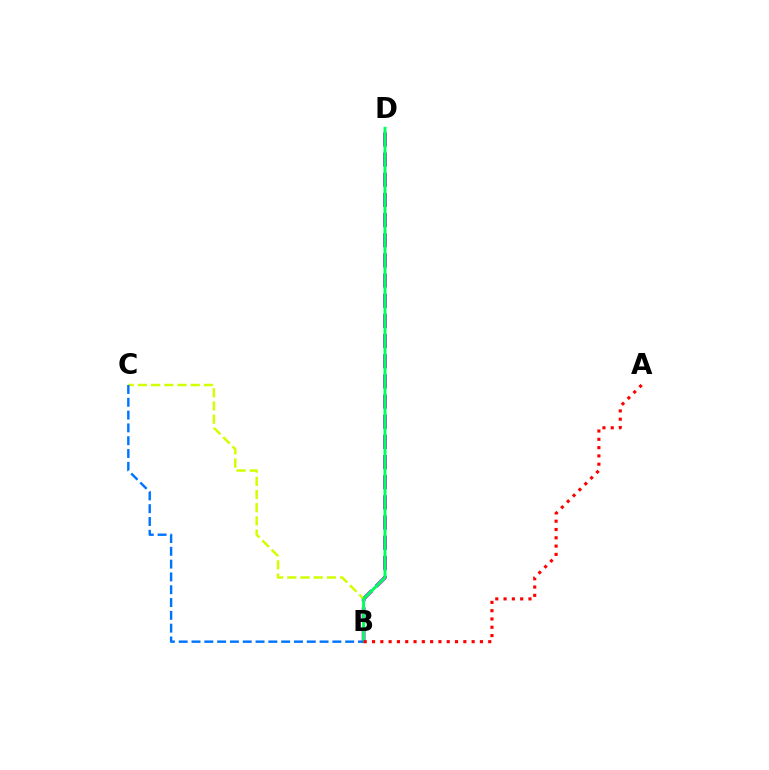{('B', 'D'): [{'color': '#b900ff', 'line_style': 'dashed', 'thickness': 2.74}, {'color': '#00ff5c', 'line_style': 'solid', 'thickness': 2.14}], ('B', 'C'): [{'color': '#d1ff00', 'line_style': 'dashed', 'thickness': 1.79}, {'color': '#0074ff', 'line_style': 'dashed', 'thickness': 1.74}], ('A', 'B'): [{'color': '#ff0000', 'line_style': 'dotted', 'thickness': 2.26}]}